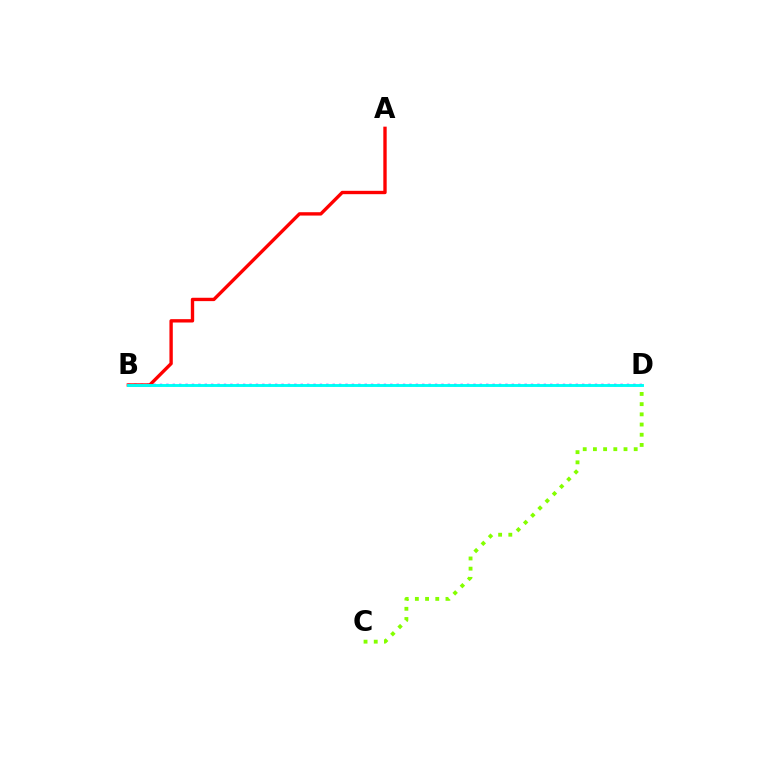{('C', 'D'): [{'color': '#84ff00', 'line_style': 'dotted', 'thickness': 2.77}], ('B', 'D'): [{'color': '#7200ff', 'line_style': 'dotted', 'thickness': 1.74}, {'color': '#00fff6', 'line_style': 'solid', 'thickness': 2.09}], ('A', 'B'): [{'color': '#ff0000', 'line_style': 'solid', 'thickness': 2.42}]}